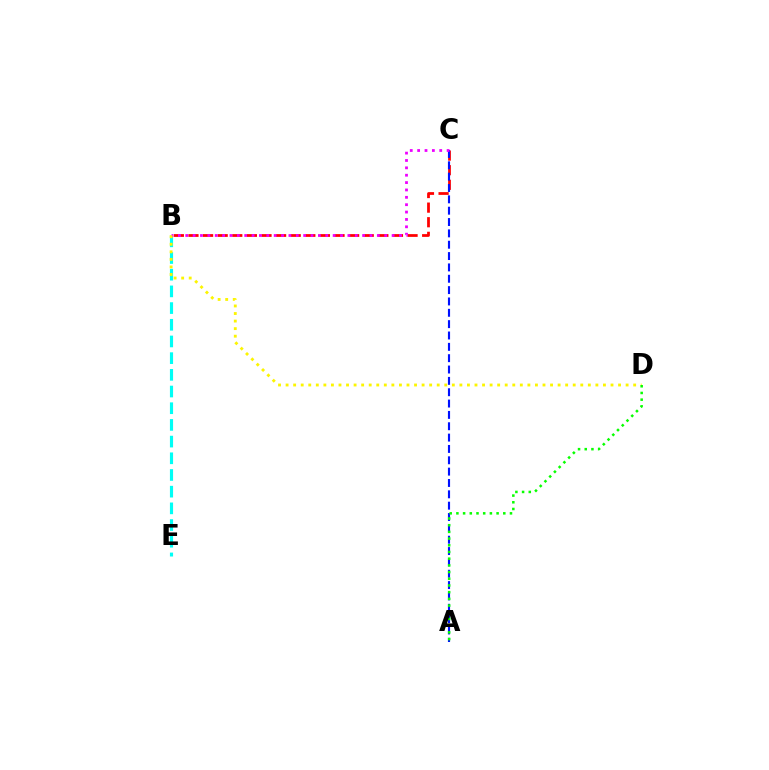{('B', 'C'): [{'color': '#ff0000', 'line_style': 'dashed', 'thickness': 1.98}, {'color': '#ee00ff', 'line_style': 'dotted', 'thickness': 2.0}], ('B', 'E'): [{'color': '#00fff6', 'line_style': 'dashed', 'thickness': 2.27}], ('A', 'C'): [{'color': '#0010ff', 'line_style': 'dashed', 'thickness': 1.54}], ('B', 'D'): [{'color': '#fcf500', 'line_style': 'dotted', 'thickness': 2.05}], ('A', 'D'): [{'color': '#08ff00', 'line_style': 'dotted', 'thickness': 1.82}]}